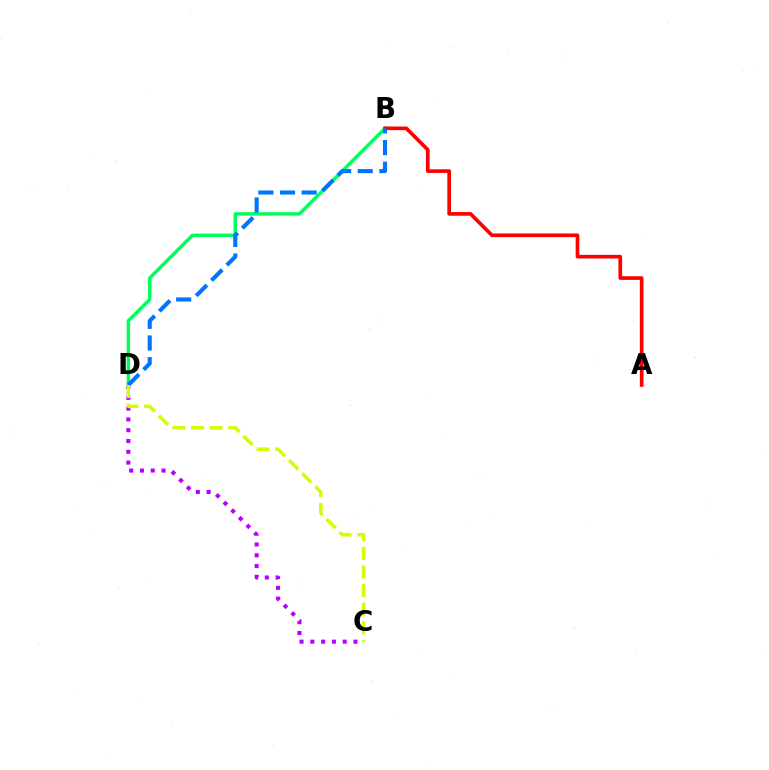{('C', 'D'): [{'color': '#b900ff', 'line_style': 'dotted', 'thickness': 2.93}, {'color': '#d1ff00', 'line_style': 'dashed', 'thickness': 2.52}], ('B', 'D'): [{'color': '#00ff5c', 'line_style': 'solid', 'thickness': 2.47}, {'color': '#0074ff', 'line_style': 'dashed', 'thickness': 2.94}], ('A', 'B'): [{'color': '#ff0000', 'line_style': 'solid', 'thickness': 2.64}]}